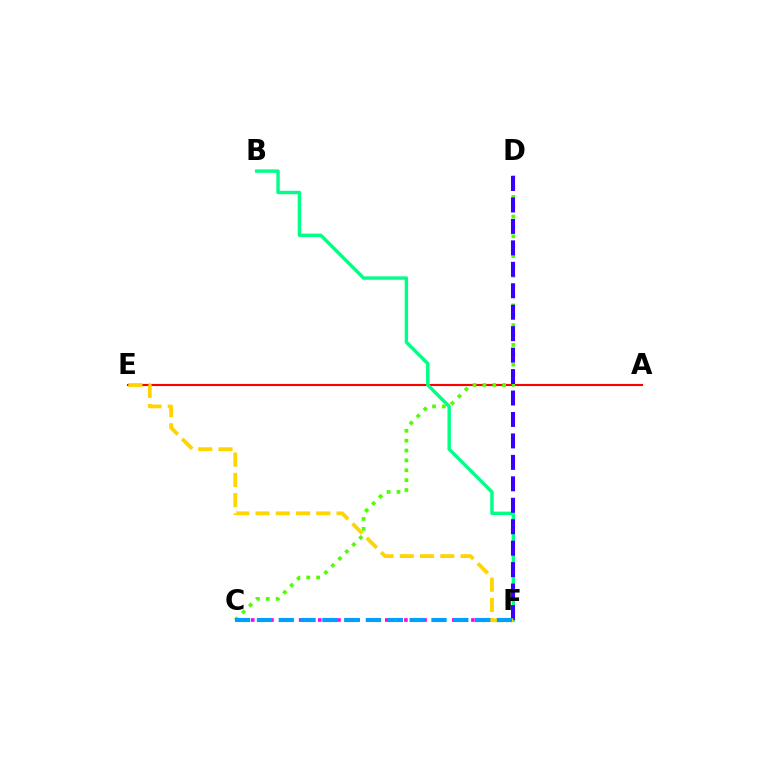{('A', 'E'): [{'color': '#ff0000', 'line_style': 'solid', 'thickness': 1.53}], ('B', 'F'): [{'color': '#00ff86', 'line_style': 'solid', 'thickness': 2.46}], ('C', 'F'): [{'color': '#ff00ed', 'line_style': 'dotted', 'thickness': 2.6}, {'color': '#009eff', 'line_style': 'dashed', 'thickness': 2.96}], ('C', 'D'): [{'color': '#4fff00', 'line_style': 'dotted', 'thickness': 2.68}], ('D', 'F'): [{'color': '#3700ff', 'line_style': 'dashed', 'thickness': 2.91}], ('E', 'F'): [{'color': '#ffd500', 'line_style': 'dashed', 'thickness': 2.75}]}